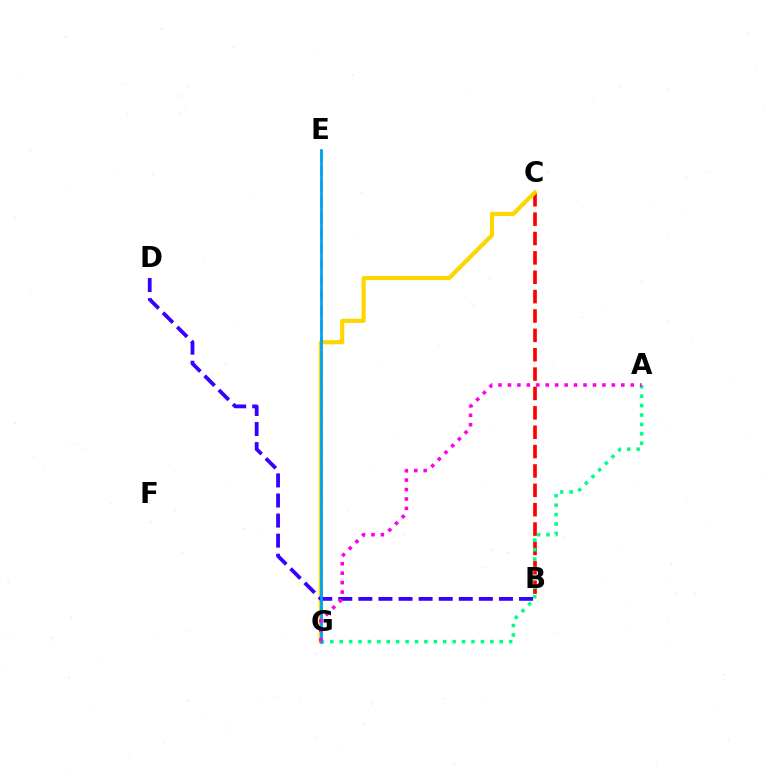{('B', 'C'): [{'color': '#ff0000', 'line_style': 'dashed', 'thickness': 2.63}], ('C', 'G'): [{'color': '#ffd500', 'line_style': 'solid', 'thickness': 2.99}], ('A', 'G'): [{'color': '#00ff86', 'line_style': 'dotted', 'thickness': 2.56}, {'color': '#ff00ed', 'line_style': 'dotted', 'thickness': 2.57}], ('E', 'G'): [{'color': '#4fff00', 'line_style': 'dashed', 'thickness': 2.11}, {'color': '#009eff', 'line_style': 'solid', 'thickness': 1.95}], ('B', 'D'): [{'color': '#3700ff', 'line_style': 'dashed', 'thickness': 2.73}]}